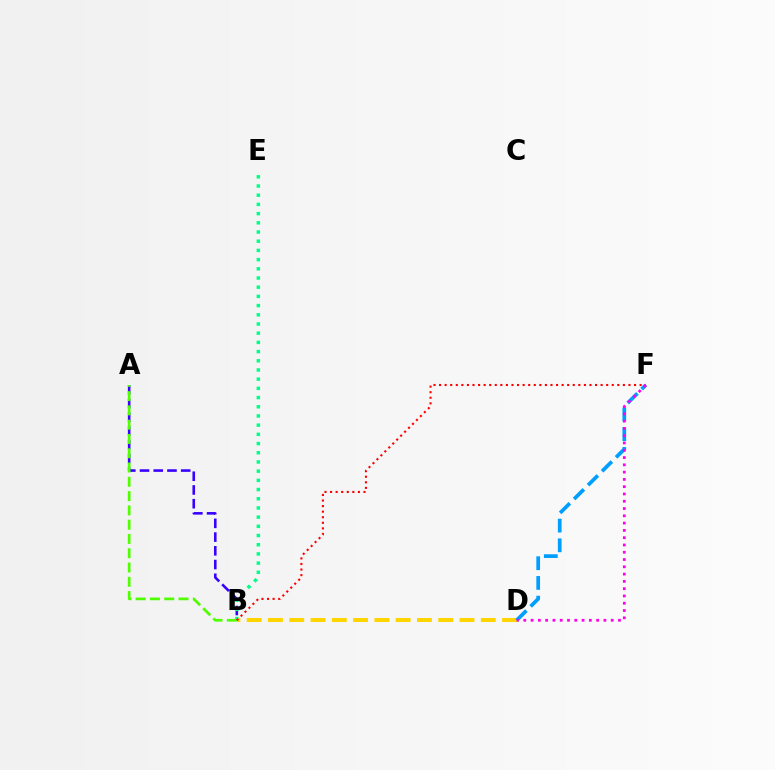{('A', 'B'): [{'color': '#3700ff', 'line_style': 'dashed', 'thickness': 1.87}, {'color': '#4fff00', 'line_style': 'dashed', 'thickness': 1.94}], ('B', 'E'): [{'color': '#00ff86', 'line_style': 'dotted', 'thickness': 2.5}], ('B', 'D'): [{'color': '#ffd500', 'line_style': 'dashed', 'thickness': 2.89}], ('B', 'F'): [{'color': '#ff0000', 'line_style': 'dotted', 'thickness': 1.51}], ('D', 'F'): [{'color': '#009eff', 'line_style': 'dashed', 'thickness': 2.68}, {'color': '#ff00ed', 'line_style': 'dotted', 'thickness': 1.98}]}